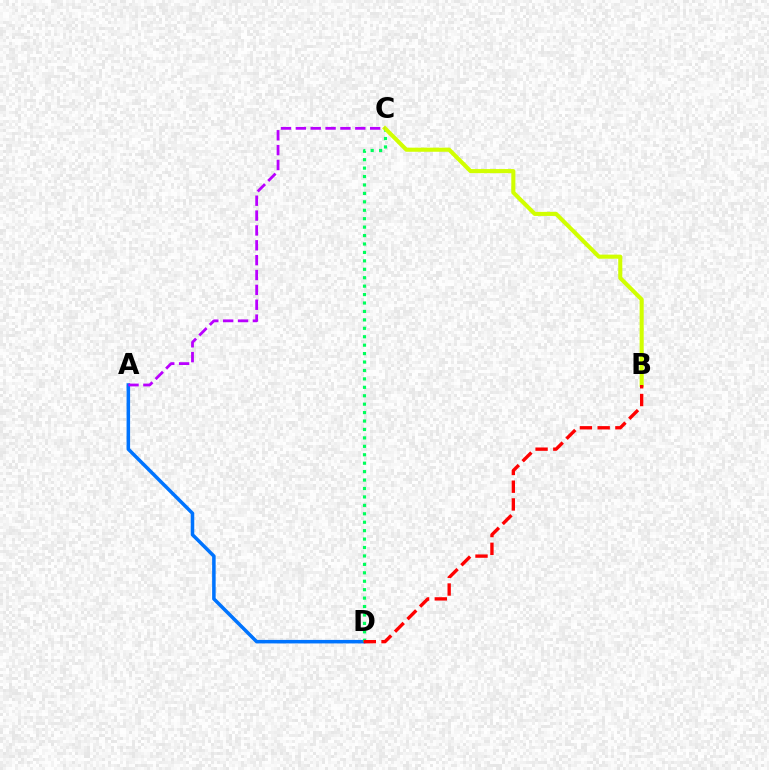{('A', 'D'): [{'color': '#0074ff', 'line_style': 'solid', 'thickness': 2.53}], ('C', 'D'): [{'color': '#00ff5c', 'line_style': 'dotted', 'thickness': 2.29}], ('B', 'C'): [{'color': '#d1ff00', 'line_style': 'solid', 'thickness': 2.94}], ('A', 'C'): [{'color': '#b900ff', 'line_style': 'dashed', 'thickness': 2.02}], ('B', 'D'): [{'color': '#ff0000', 'line_style': 'dashed', 'thickness': 2.41}]}